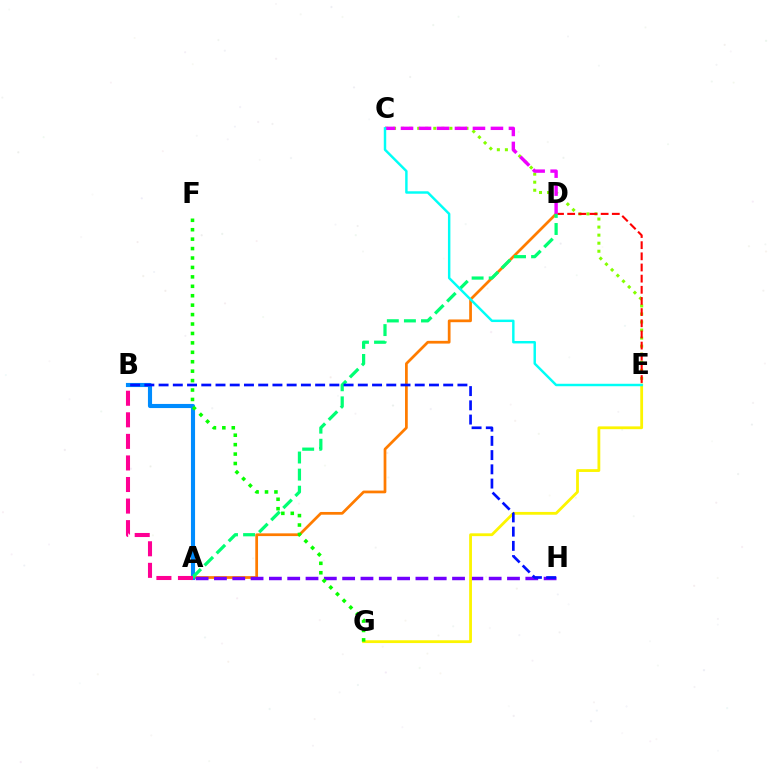{('C', 'E'): [{'color': '#84ff00', 'line_style': 'dotted', 'thickness': 2.19}, {'color': '#00fff6', 'line_style': 'solid', 'thickness': 1.76}], ('D', 'E'): [{'color': '#ff0000', 'line_style': 'dashed', 'thickness': 1.52}], ('A', 'D'): [{'color': '#ff7c00', 'line_style': 'solid', 'thickness': 1.97}, {'color': '#00ff74', 'line_style': 'dashed', 'thickness': 2.32}], ('C', 'D'): [{'color': '#ee00ff', 'line_style': 'dashed', 'thickness': 2.44}], ('A', 'B'): [{'color': '#008cff', 'line_style': 'solid', 'thickness': 2.96}, {'color': '#ff0094', 'line_style': 'dashed', 'thickness': 2.93}], ('A', 'H'): [{'color': '#7200ff', 'line_style': 'dashed', 'thickness': 2.49}], ('E', 'G'): [{'color': '#fcf500', 'line_style': 'solid', 'thickness': 2.01}], ('B', 'H'): [{'color': '#0010ff', 'line_style': 'dashed', 'thickness': 1.93}], ('F', 'G'): [{'color': '#08ff00', 'line_style': 'dotted', 'thickness': 2.56}]}